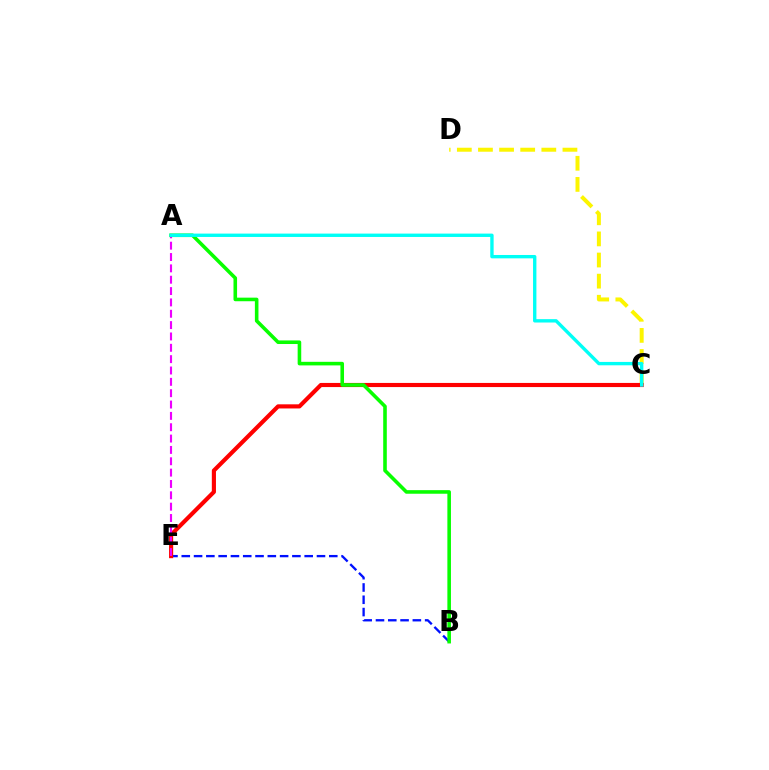{('C', 'D'): [{'color': '#fcf500', 'line_style': 'dashed', 'thickness': 2.87}], ('B', 'E'): [{'color': '#0010ff', 'line_style': 'dashed', 'thickness': 1.67}], ('C', 'E'): [{'color': '#ff0000', 'line_style': 'solid', 'thickness': 2.98}], ('A', 'E'): [{'color': '#ee00ff', 'line_style': 'dashed', 'thickness': 1.54}], ('A', 'B'): [{'color': '#08ff00', 'line_style': 'solid', 'thickness': 2.58}], ('A', 'C'): [{'color': '#00fff6', 'line_style': 'solid', 'thickness': 2.43}]}